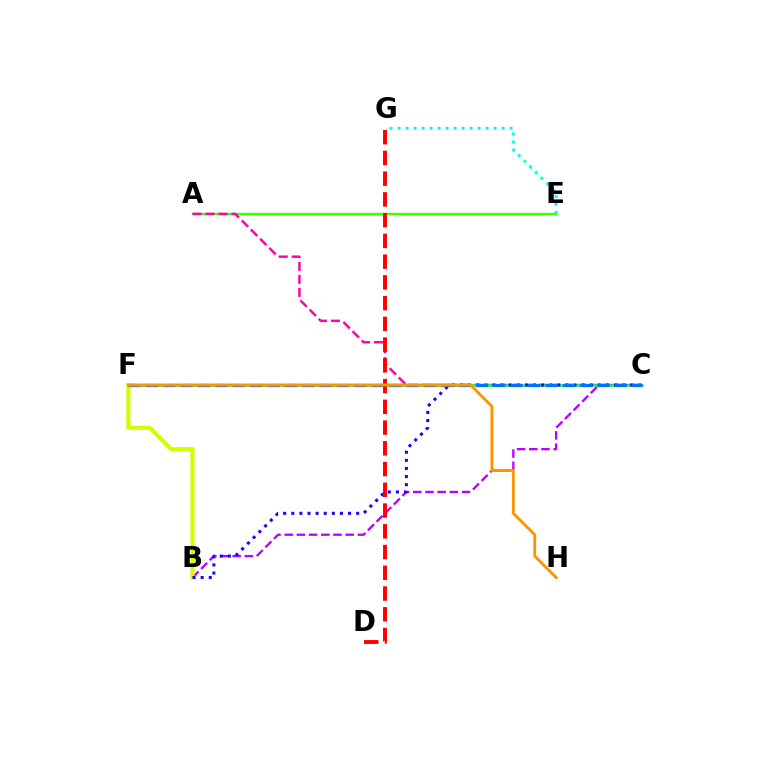{('A', 'E'): [{'color': '#3dff00', 'line_style': 'solid', 'thickness': 1.74}], ('B', 'C'): [{'color': '#b900ff', 'line_style': 'dashed', 'thickness': 1.66}, {'color': '#2500ff', 'line_style': 'dotted', 'thickness': 2.2}], ('A', 'C'): [{'color': '#ff00ac', 'line_style': 'dashed', 'thickness': 1.76}], ('C', 'F'): [{'color': '#00ff5c', 'line_style': 'solid', 'thickness': 1.84}, {'color': '#0074ff', 'line_style': 'dashed', 'thickness': 2.36}], ('B', 'F'): [{'color': '#d1ff00', 'line_style': 'solid', 'thickness': 2.96}], ('D', 'G'): [{'color': '#ff0000', 'line_style': 'dashed', 'thickness': 2.82}], ('E', 'G'): [{'color': '#00fff6', 'line_style': 'dotted', 'thickness': 2.17}], ('F', 'H'): [{'color': '#ff9400', 'line_style': 'solid', 'thickness': 2.08}]}